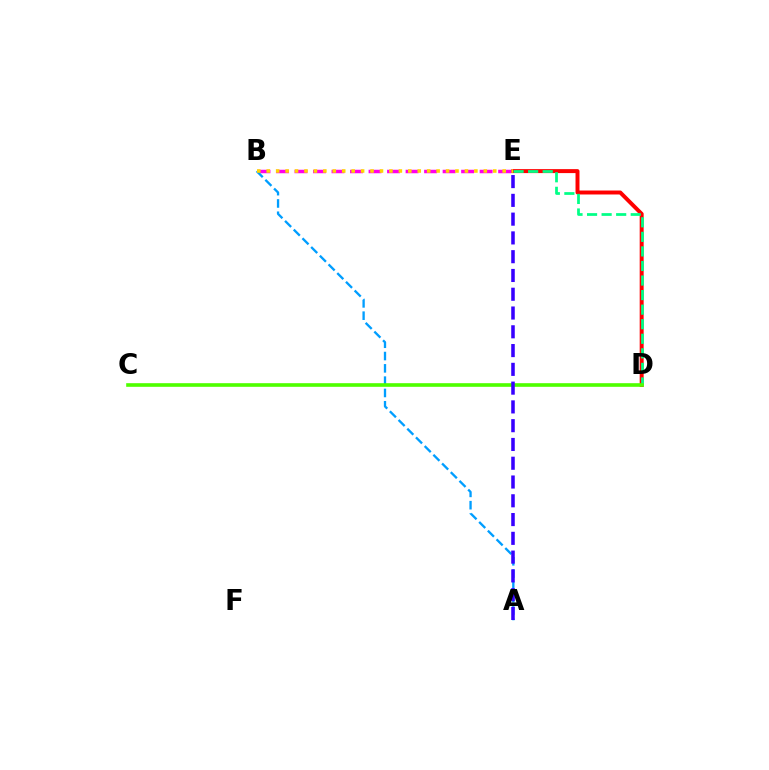{('B', 'E'): [{'color': '#ff00ed', 'line_style': 'dashed', 'thickness': 2.52}, {'color': '#ffd500', 'line_style': 'dotted', 'thickness': 2.56}], ('D', 'E'): [{'color': '#ff0000', 'line_style': 'solid', 'thickness': 2.85}, {'color': '#00ff86', 'line_style': 'dashed', 'thickness': 1.98}], ('A', 'B'): [{'color': '#009eff', 'line_style': 'dashed', 'thickness': 1.67}], ('C', 'D'): [{'color': '#4fff00', 'line_style': 'solid', 'thickness': 2.61}], ('A', 'E'): [{'color': '#3700ff', 'line_style': 'dashed', 'thickness': 2.55}]}